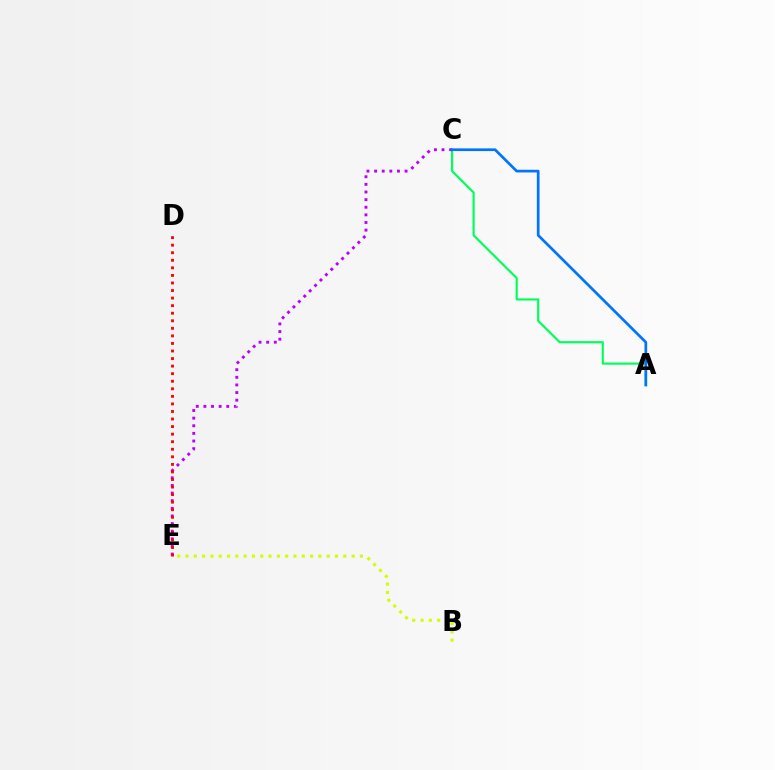{('A', 'C'): [{'color': '#00ff5c', 'line_style': 'solid', 'thickness': 1.56}, {'color': '#0074ff', 'line_style': 'solid', 'thickness': 1.95}], ('B', 'E'): [{'color': '#d1ff00', 'line_style': 'dotted', 'thickness': 2.26}], ('C', 'E'): [{'color': '#b900ff', 'line_style': 'dotted', 'thickness': 2.07}], ('D', 'E'): [{'color': '#ff0000', 'line_style': 'dotted', 'thickness': 2.05}]}